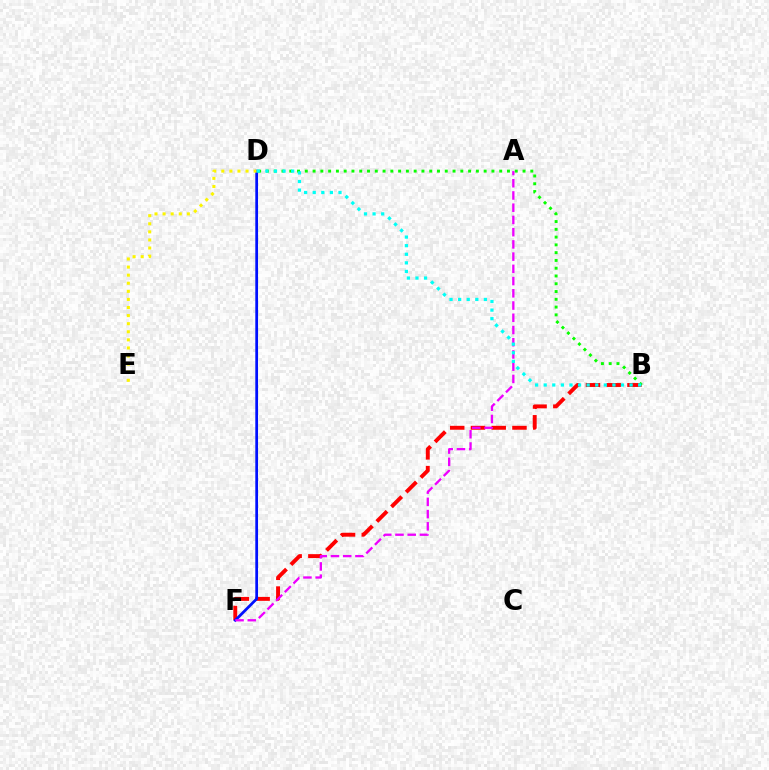{('B', 'F'): [{'color': '#ff0000', 'line_style': 'dashed', 'thickness': 2.82}], ('D', 'F'): [{'color': '#0010ff', 'line_style': 'solid', 'thickness': 1.97}], ('A', 'F'): [{'color': '#ee00ff', 'line_style': 'dashed', 'thickness': 1.66}], ('B', 'D'): [{'color': '#08ff00', 'line_style': 'dotted', 'thickness': 2.11}, {'color': '#00fff6', 'line_style': 'dotted', 'thickness': 2.33}], ('D', 'E'): [{'color': '#fcf500', 'line_style': 'dotted', 'thickness': 2.2}]}